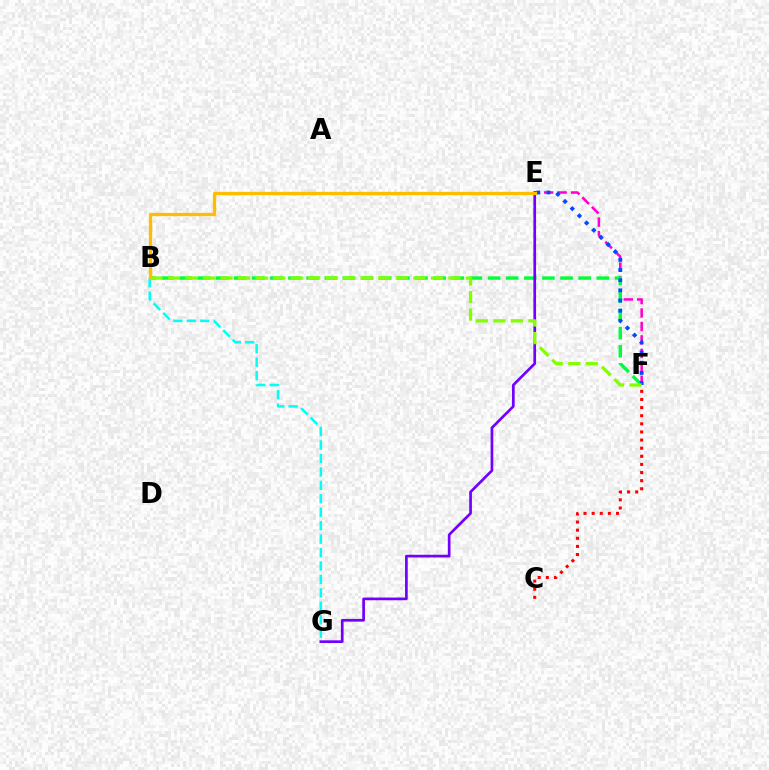{('C', 'F'): [{'color': '#ff0000', 'line_style': 'dotted', 'thickness': 2.21}], ('E', 'F'): [{'color': '#ff00cf', 'line_style': 'dashed', 'thickness': 1.83}, {'color': '#004bff', 'line_style': 'dotted', 'thickness': 2.76}], ('B', 'G'): [{'color': '#00fff6', 'line_style': 'dashed', 'thickness': 1.83}], ('B', 'F'): [{'color': '#00ff39', 'line_style': 'dashed', 'thickness': 2.46}, {'color': '#84ff00', 'line_style': 'dashed', 'thickness': 2.38}], ('E', 'G'): [{'color': '#7200ff', 'line_style': 'solid', 'thickness': 1.94}], ('B', 'E'): [{'color': '#ffbd00', 'line_style': 'solid', 'thickness': 2.37}]}